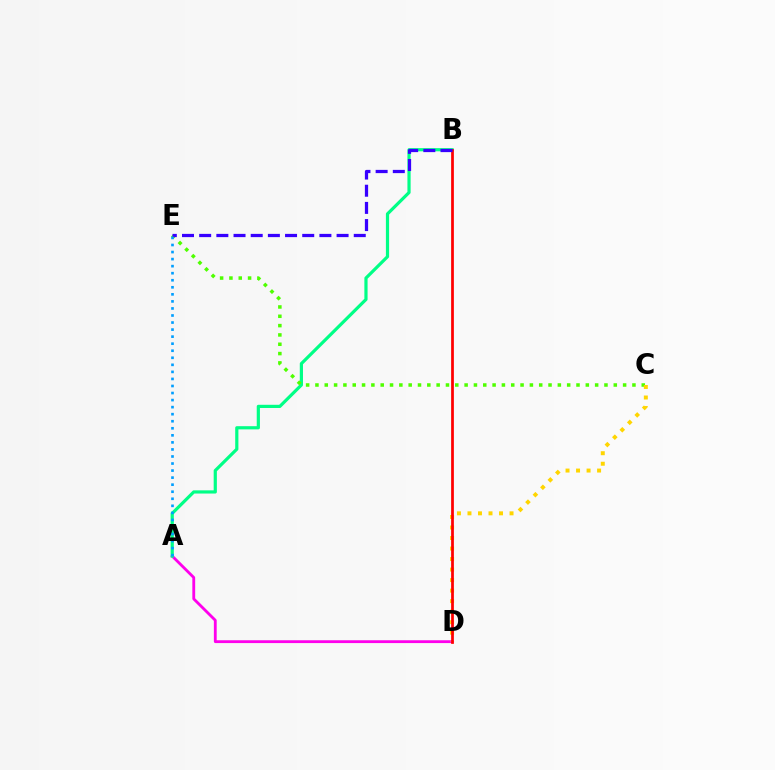{('A', 'D'): [{'color': '#ff00ed', 'line_style': 'solid', 'thickness': 2.03}], ('A', 'B'): [{'color': '#00ff86', 'line_style': 'solid', 'thickness': 2.3}], ('C', 'E'): [{'color': '#4fff00', 'line_style': 'dotted', 'thickness': 2.53}], ('C', 'D'): [{'color': '#ffd500', 'line_style': 'dotted', 'thickness': 2.86}], ('B', 'D'): [{'color': '#ff0000', 'line_style': 'solid', 'thickness': 1.97}], ('B', 'E'): [{'color': '#3700ff', 'line_style': 'dashed', 'thickness': 2.33}], ('A', 'E'): [{'color': '#009eff', 'line_style': 'dotted', 'thickness': 1.92}]}